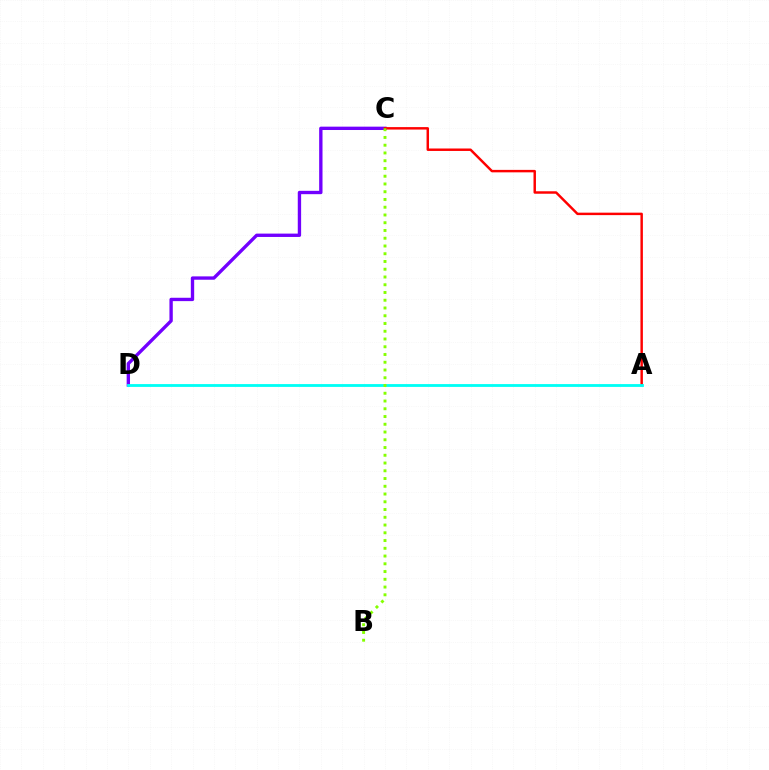{('C', 'D'): [{'color': '#7200ff', 'line_style': 'solid', 'thickness': 2.41}], ('A', 'C'): [{'color': '#ff0000', 'line_style': 'solid', 'thickness': 1.77}], ('A', 'D'): [{'color': '#00fff6', 'line_style': 'solid', 'thickness': 2.03}], ('B', 'C'): [{'color': '#84ff00', 'line_style': 'dotted', 'thickness': 2.11}]}